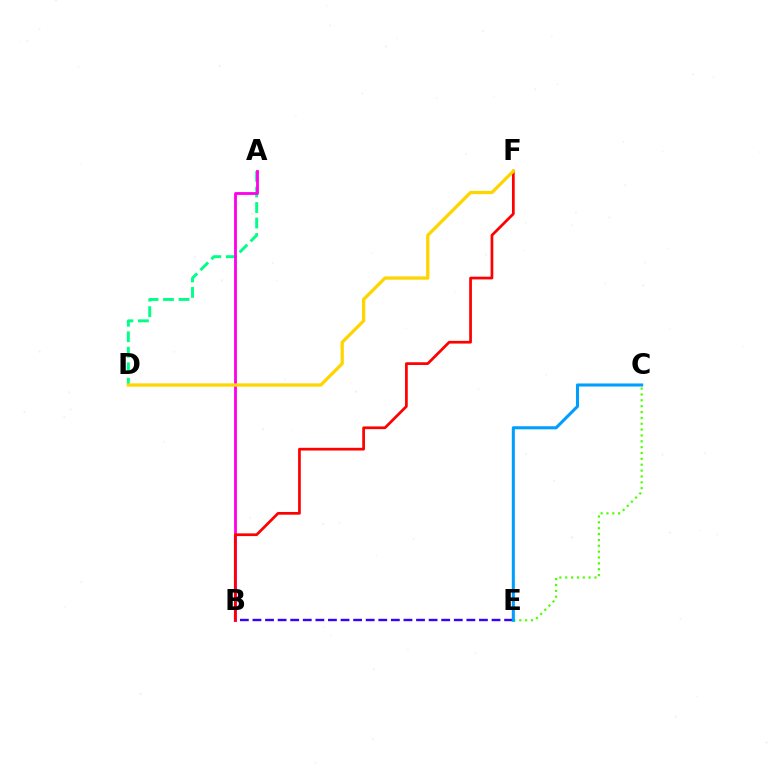{('B', 'E'): [{'color': '#3700ff', 'line_style': 'dashed', 'thickness': 1.71}], ('A', 'D'): [{'color': '#00ff86', 'line_style': 'dashed', 'thickness': 2.11}], ('C', 'E'): [{'color': '#4fff00', 'line_style': 'dotted', 'thickness': 1.59}, {'color': '#009eff', 'line_style': 'solid', 'thickness': 2.2}], ('A', 'B'): [{'color': '#ff00ed', 'line_style': 'solid', 'thickness': 2.03}], ('B', 'F'): [{'color': '#ff0000', 'line_style': 'solid', 'thickness': 1.96}], ('D', 'F'): [{'color': '#ffd500', 'line_style': 'solid', 'thickness': 2.36}]}